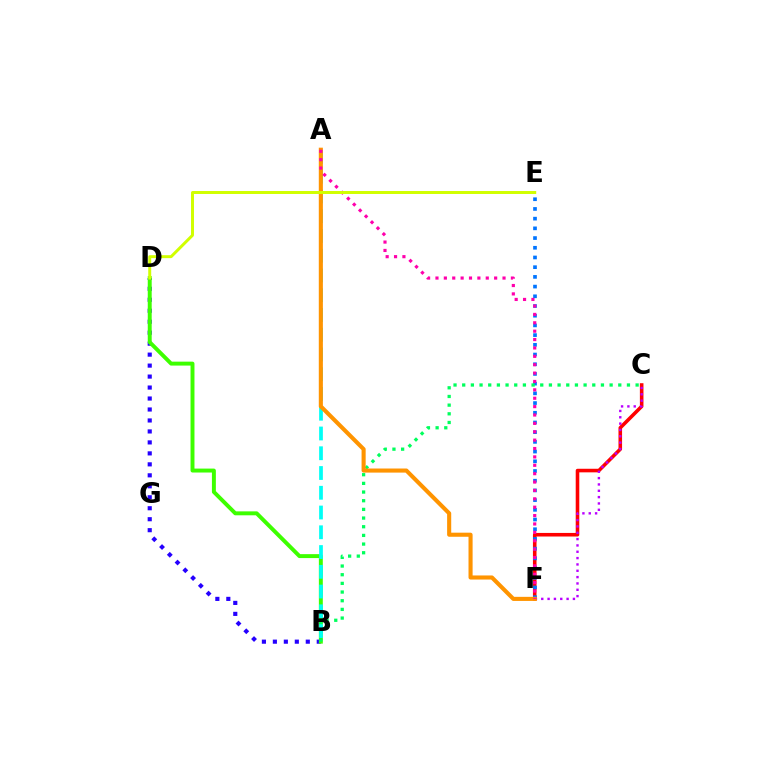{('C', 'F'): [{'color': '#ff0000', 'line_style': 'solid', 'thickness': 2.57}, {'color': '#b900ff', 'line_style': 'dotted', 'thickness': 1.72}], ('B', 'D'): [{'color': '#2500ff', 'line_style': 'dotted', 'thickness': 2.98}, {'color': '#3dff00', 'line_style': 'solid', 'thickness': 2.83}], ('E', 'F'): [{'color': '#0074ff', 'line_style': 'dotted', 'thickness': 2.64}], ('B', 'C'): [{'color': '#00ff5c', 'line_style': 'dotted', 'thickness': 2.36}], ('A', 'B'): [{'color': '#00fff6', 'line_style': 'dashed', 'thickness': 2.68}], ('A', 'F'): [{'color': '#ff9400', 'line_style': 'solid', 'thickness': 2.94}, {'color': '#ff00ac', 'line_style': 'dotted', 'thickness': 2.28}], ('D', 'E'): [{'color': '#d1ff00', 'line_style': 'solid', 'thickness': 2.13}]}